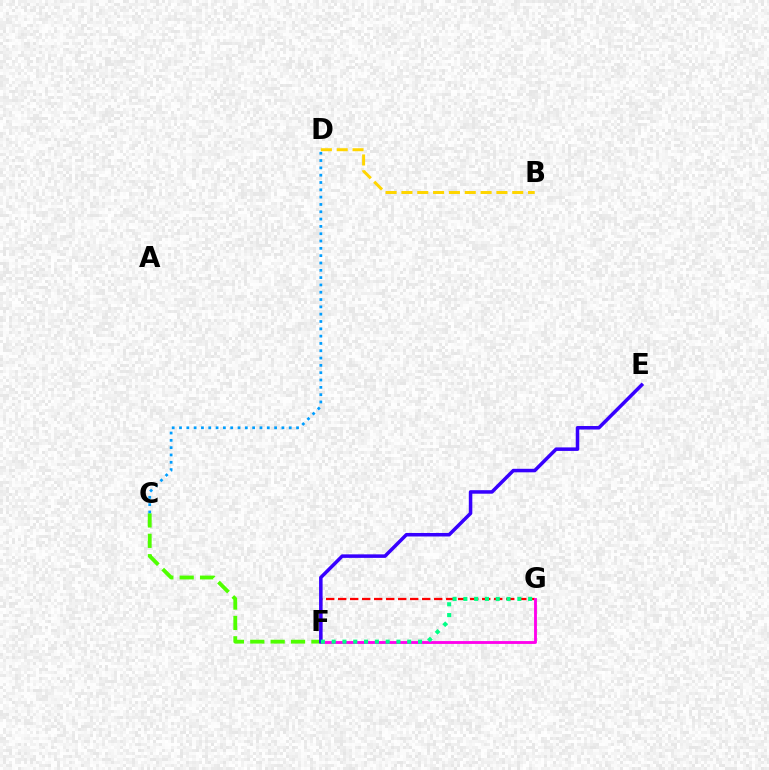{('C', 'F'): [{'color': '#4fff00', 'line_style': 'dashed', 'thickness': 2.77}], ('F', 'G'): [{'color': '#ff0000', 'line_style': 'dashed', 'thickness': 1.63}, {'color': '#ff00ed', 'line_style': 'solid', 'thickness': 2.05}, {'color': '#00ff86', 'line_style': 'dotted', 'thickness': 2.93}], ('C', 'D'): [{'color': '#009eff', 'line_style': 'dotted', 'thickness': 1.99}], ('E', 'F'): [{'color': '#3700ff', 'line_style': 'solid', 'thickness': 2.53}], ('B', 'D'): [{'color': '#ffd500', 'line_style': 'dashed', 'thickness': 2.15}]}